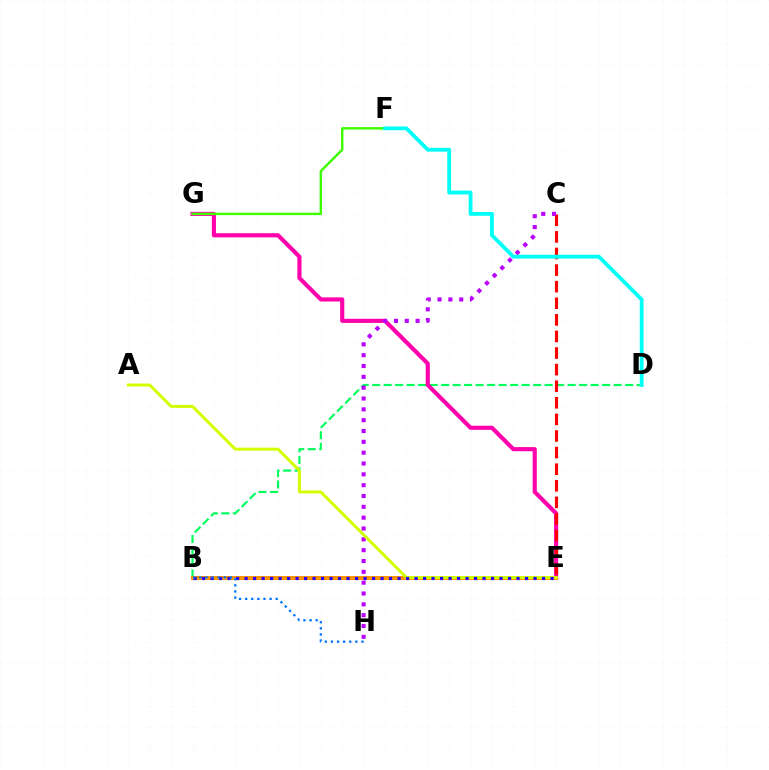{('B', 'D'): [{'color': '#00ff5c', 'line_style': 'dashed', 'thickness': 1.56}], ('E', 'G'): [{'color': '#ff00ac', 'line_style': 'solid', 'thickness': 2.97}], ('C', 'E'): [{'color': '#ff0000', 'line_style': 'dashed', 'thickness': 2.25}], ('F', 'G'): [{'color': '#3dff00', 'line_style': 'solid', 'thickness': 1.76}], ('C', 'H'): [{'color': '#b900ff', 'line_style': 'dotted', 'thickness': 2.94}], ('B', 'E'): [{'color': '#ff9400', 'line_style': 'solid', 'thickness': 2.91}, {'color': '#2500ff', 'line_style': 'dotted', 'thickness': 2.31}], ('A', 'E'): [{'color': '#d1ff00', 'line_style': 'solid', 'thickness': 2.14}], ('D', 'F'): [{'color': '#00fff6', 'line_style': 'solid', 'thickness': 2.74}], ('B', 'H'): [{'color': '#0074ff', 'line_style': 'dotted', 'thickness': 1.66}]}